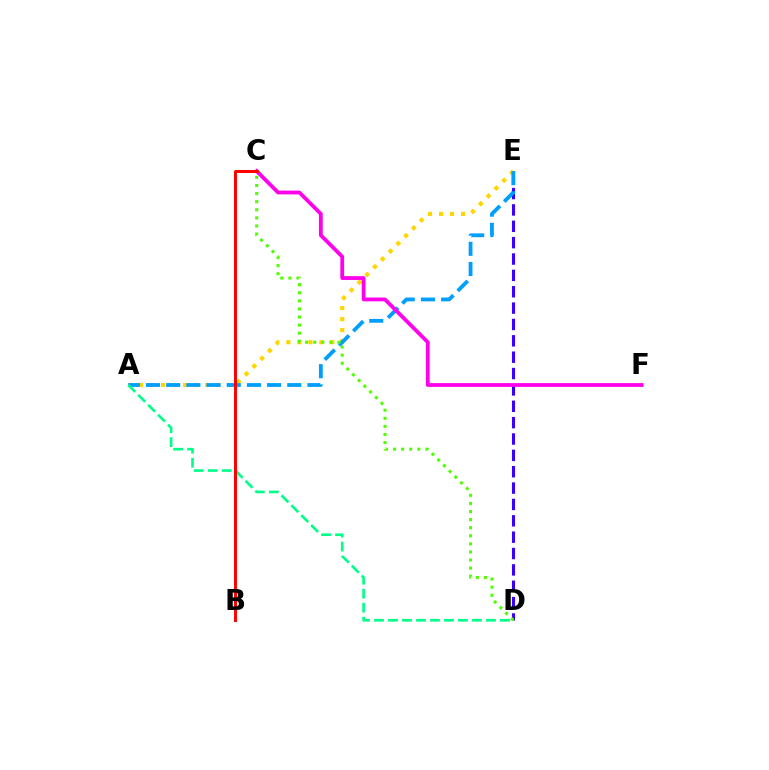{('D', 'E'): [{'color': '#3700ff', 'line_style': 'dashed', 'thickness': 2.22}], ('A', 'E'): [{'color': '#ffd500', 'line_style': 'dotted', 'thickness': 2.99}, {'color': '#009eff', 'line_style': 'dashed', 'thickness': 2.74}], ('C', 'F'): [{'color': '#ff00ed', 'line_style': 'solid', 'thickness': 2.73}], ('A', 'D'): [{'color': '#00ff86', 'line_style': 'dashed', 'thickness': 1.9}], ('C', 'D'): [{'color': '#4fff00', 'line_style': 'dotted', 'thickness': 2.2}], ('B', 'C'): [{'color': '#ff0000', 'line_style': 'solid', 'thickness': 2.14}]}